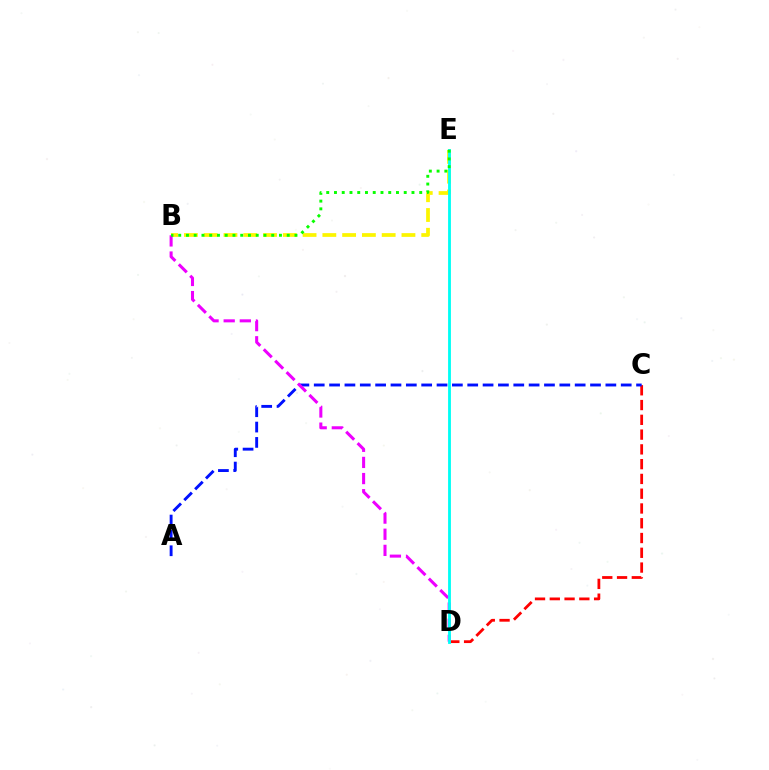{('C', 'D'): [{'color': '#ff0000', 'line_style': 'dashed', 'thickness': 2.01}], ('A', 'C'): [{'color': '#0010ff', 'line_style': 'dashed', 'thickness': 2.09}], ('B', 'E'): [{'color': '#fcf500', 'line_style': 'dashed', 'thickness': 2.69}, {'color': '#08ff00', 'line_style': 'dotted', 'thickness': 2.11}], ('B', 'D'): [{'color': '#ee00ff', 'line_style': 'dashed', 'thickness': 2.19}], ('D', 'E'): [{'color': '#00fff6', 'line_style': 'solid', 'thickness': 2.04}]}